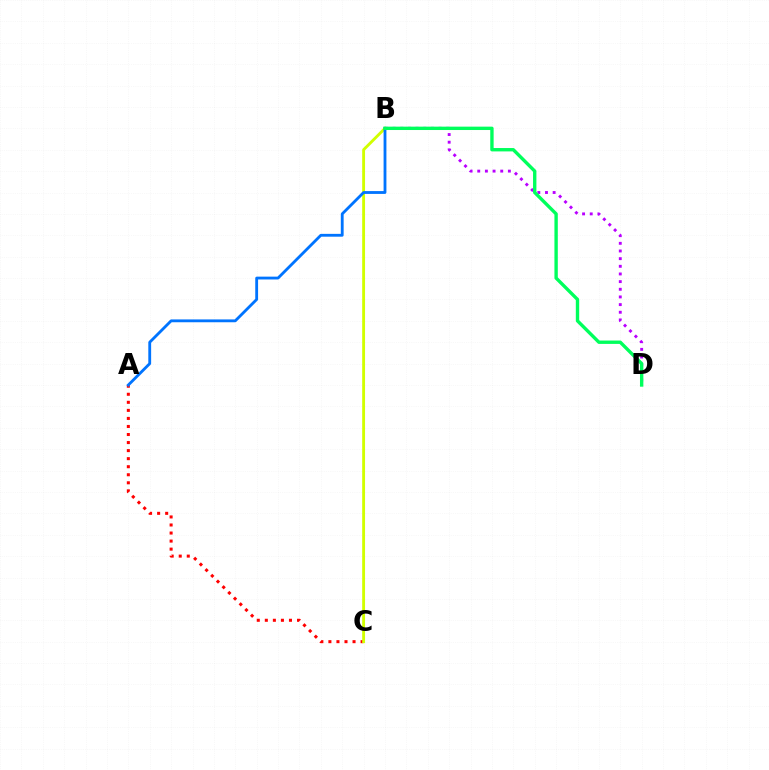{('A', 'C'): [{'color': '#ff0000', 'line_style': 'dotted', 'thickness': 2.19}], ('B', 'D'): [{'color': '#b900ff', 'line_style': 'dotted', 'thickness': 2.08}, {'color': '#00ff5c', 'line_style': 'solid', 'thickness': 2.43}], ('B', 'C'): [{'color': '#d1ff00', 'line_style': 'solid', 'thickness': 2.06}], ('A', 'B'): [{'color': '#0074ff', 'line_style': 'solid', 'thickness': 2.04}]}